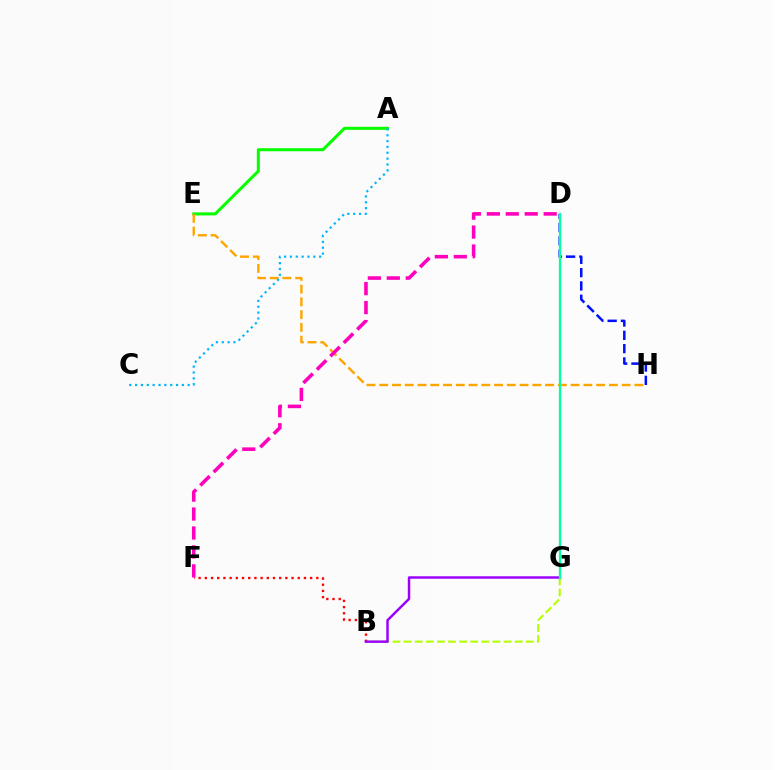{('D', 'H'): [{'color': '#0010ff', 'line_style': 'dashed', 'thickness': 1.81}], ('A', 'E'): [{'color': '#08ff00', 'line_style': 'solid', 'thickness': 2.2}], ('E', 'H'): [{'color': '#ffa500', 'line_style': 'dashed', 'thickness': 1.73}], ('B', 'G'): [{'color': '#b3ff00', 'line_style': 'dashed', 'thickness': 1.51}, {'color': '#9b00ff', 'line_style': 'solid', 'thickness': 1.78}], ('B', 'F'): [{'color': '#ff0000', 'line_style': 'dotted', 'thickness': 1.68}], ('A', 'C'): [{'color': '#00b5ff', 'line_style': 'dotted', 'thickness': 1.59}], ('D', 'G'): [{'color': '#00ff9d', 'line_style': 'solid', 'thickness': 1.64}], ('D', 'F'): [{'color': '#ff00bd', 'line_style': 'dashed', 'thickness': 2.57}]}